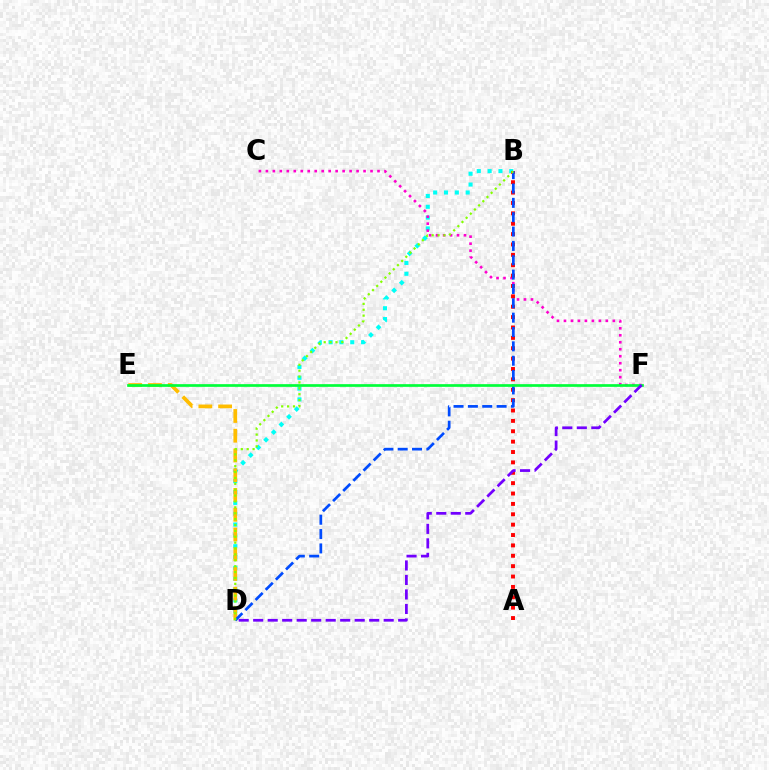{('B', 'D'): [{'color': '#00fff6', 'line_style': 'dotted', 'thickness': 2.94}, {'color': '#004bff', 'line_style': 'dashed', 'thickness': 1.95}, {'color': '#84ff00', 'line_style': 'dotted', 'thickness': 1.6}], ('C', 'F'): [{'color': '#ff00cf', 'line_style': 'dotted', 'thickness': 1.9}], ('D', 'E'): [{'color': '#ffbd00', 'line_style': 'dashed', 'thickness': 2.68}], ('A', 'B'): [{'color': '#ff0000', 'line_style': 'dotted', 'thickness': 2.82}], ('E', 'F'): [{'color': '#00ff39', 'line_style': 'solid', 'thickness': 1.94}], ('D', 'F'): [{'color': '#7200ff', 'line_style': 'dashed', 'thickness': 1.97}]}